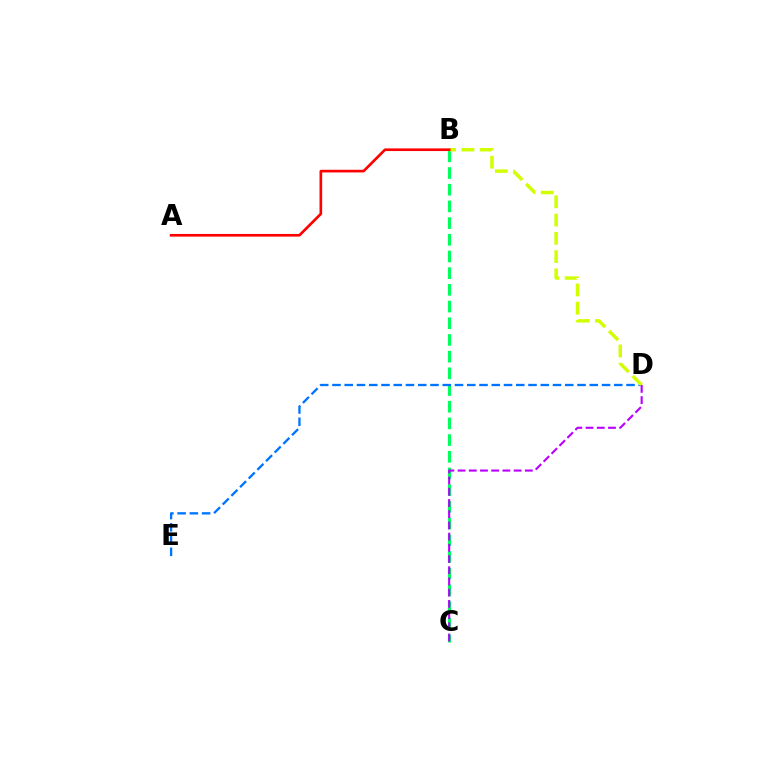{('B', 'C'): [{'color': '#00ff5c', 'line_style': 'dashed', 'thickness': 2.27}], ('D', 'E'): [{'color': '#0074ff', 'line_style': 'dashed', 'thickness': 1.66}], ('B', 'D'): [{'color': '#d1ff00', 'line_style': 'dashed', 'thickness': 2.48}], ('A', 'B'): [{'color': '#ff0000', 'line_style': 'solid', 'thickness': 1.91}], ('C', 'D'): [{'color': '#b900ff', 'line_style': 'dashed', 'thickness': 1.52}]}